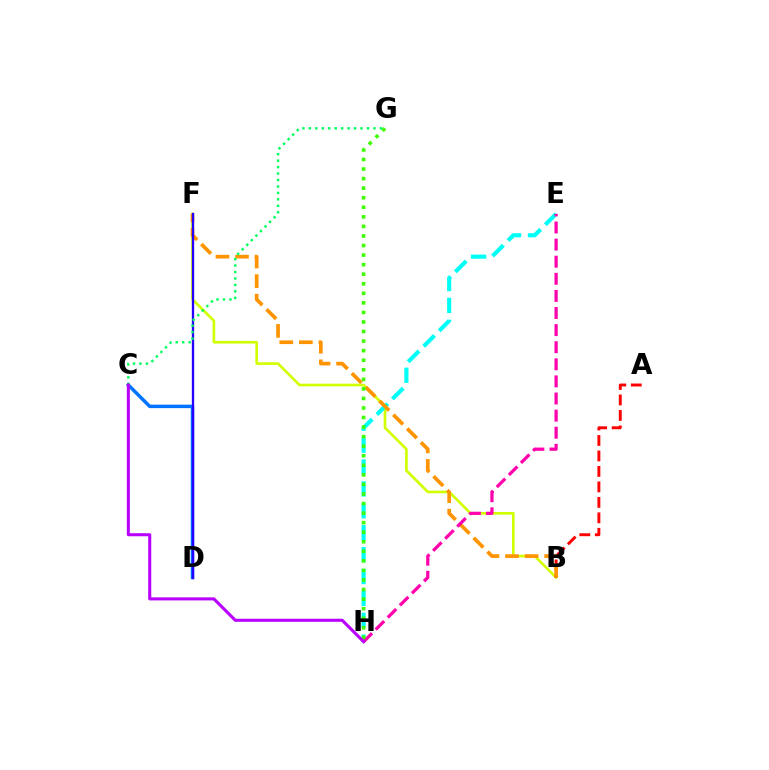{('B', 'F'): [{'color': '#d1ff00', 'line_style': 'solid', 'thickness': 1.91}, {'color': '#ff9400', 'line_style': 'dashed', 'thickness': 2.66}], ('E', 'H'): [{'color': '#00fff6', 'line_style': 'dashed', 'thickness': 2.97}, {'color': '#ff00ac', 'line_style': 'dashed', 'thickness': 2.32}], ('C', 'D'): [{'color': '#0074ff', 'line_style': 'solid', 'thickness': 2.5}], ('A', 'B'): [{'color': '#ff0000', 'line_style': 'dashed', 'thickness': 2.1}], ('D', 'F'): [{'color': '#2500ff', 'line_style': 'solid', 'thickness': 1.66}], ('C', 'G'): [{'color': '#00ff5c', 'line_style': 'dotted', 'thickness': 1.75}], ('G', 'H'): [{'color': '#3dff00', 'line_style': 'dotted', 'thickness': 2.6}], ('C', 'H'): [{'color': '#b900ff', 'line_style': 'solid', 'thickness': 2.21}]}